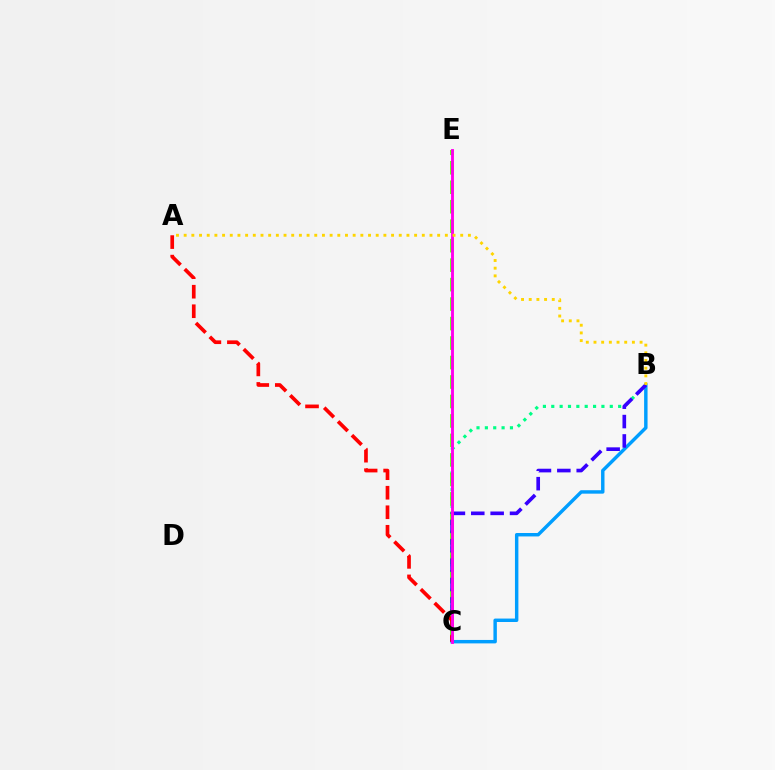{('B', 'C'): [{'color': '#00ff86', 'line_style': 'dotted', 'thickness': 2.27}, {'color': '#009eff', 'line_style': 'solid', 'thickness': 2.47}, {'color': '#3700ff', 'line_style': 'dashed', 'thickness': 2.63}], ('C', 'E'): [{'color': '#4fff00', 'line_style': 'dashed', 'thickness': 2.65}, {'color': '#ff00ed', 'line_style': 'solid', 'thickness': 2.08}], ('A', 'C'): [{'color': '#ff0000', 'line_style': 'dashed', 'thickness': 2.65}], ('A', 'B'): [{'color': '#ffd500', 'line_style': 'dotted', 'thickness': 2.09}]}